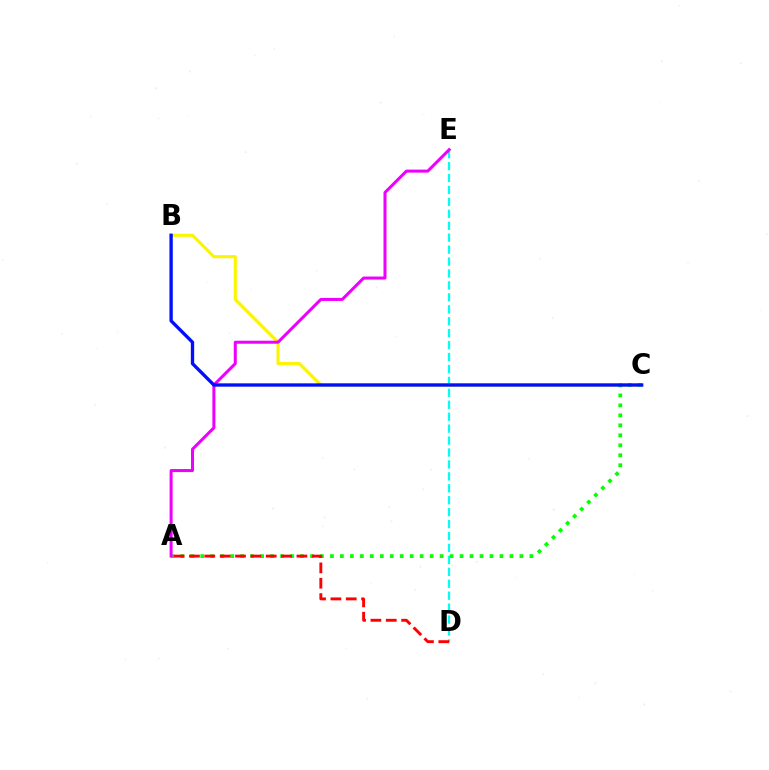{('B', 'C'): [{'color': '#fcf500', 'line_style': 'solid', 'thickness': 2.25}, {'color': '#0010ff', 'line_style': 'solid', 'thickness': 2.4}], ('D', 'E'): [{'color': '#00fff6', 'line_style': 'dashed', 'thickness': 1.62}], ('A', 'C'): [{'color': '#08ff00', 'line_style': 'dotted', 'thickness': 2.71}], ('A', 'D'): [{'color': '#ff0000', 'line_style': 'dashed', 'thickness': 2.09}], ('A', 'E'): [{'color': '#ee00ff', 'line_style': 'solid', 'thickness': 2.18}]}